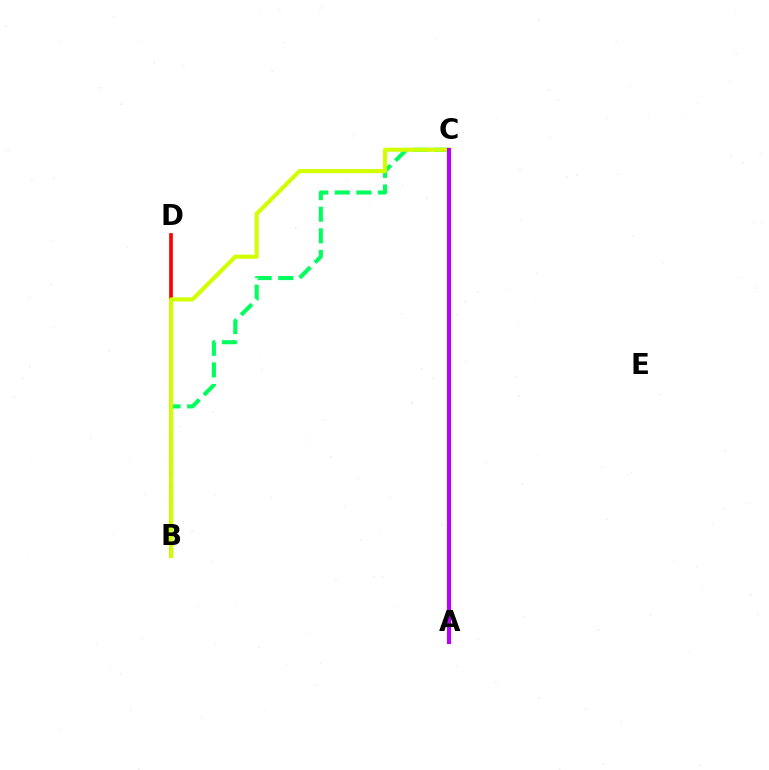{('B', 'C'): [{'color': '#00ff5c', 'line_style': 'dashed', 'thickness': 2.93}, {'color': '#d1ff00', 'line_style': 'solid', 'thickness': 2.94}], ('B', 'D'): [{'color': '#ff0000', 'line_style': 'solid', 'thickness': 2.65}], ('A', 'C'): [{'color': '#0074ff', 'line_style': 'dashed', 'thickness': 1.55}, {'color': '#b900ff', 'line_style': 'solid', 'thickness': 2.94}]}